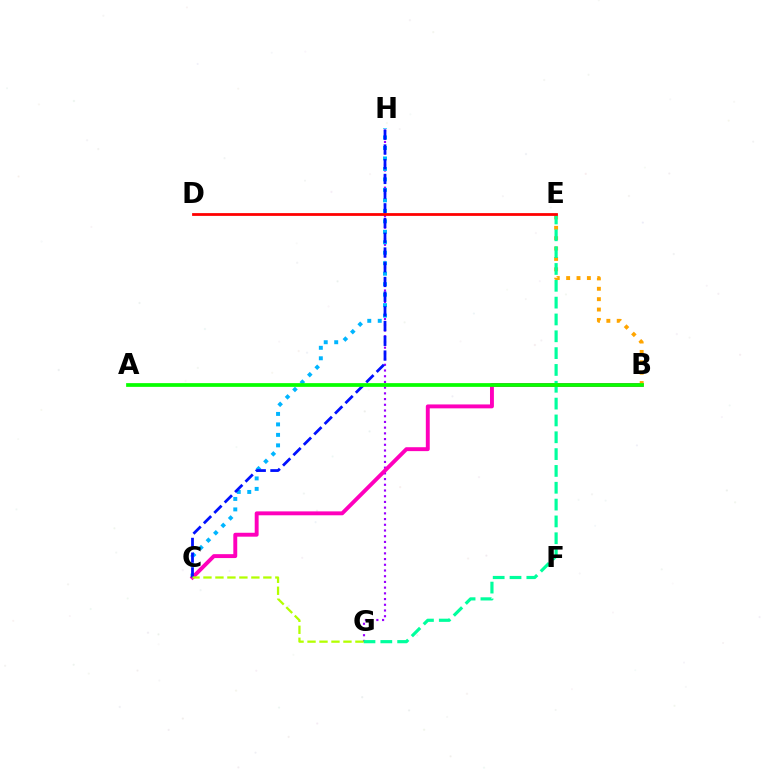{('G', 'H'): [{'color': '#9b00ff', 'line_style': 'dotted', 'thickness': 1.55}], ('C', 'H'): [{'color': '#00b5ff', 'line_style': 'dotted', 'thickness': 2.85}, {'color': '#0010ff', 'line_style': 'dashed', 'thickness': 2.0}], ('B', 'C'): [{'color': '#ff00bd', 'line_style': 'solid', 'thickness': 2.81}], ('B', 'E'): [{'color': '#ffa500', 'line_style': 'dotted', 'thickness': 2.82}], ('E', 'G'): [{'color': '#00ff9d', 'line_style': 'dashed', 'thickness': 2.29}], ('C', 'G'): [{'color': '#b3ff00', 'line_style': 'dashed', 'thickness': 1.63}], ('A', 'B'): [{'color': '#08ff00', 'line_style': 'solid', 'thickness': 2.69}], ('D', 'E'): [{'color': '#ff0000', 'line_style': 'solid', 'thickness': 2.0}]}